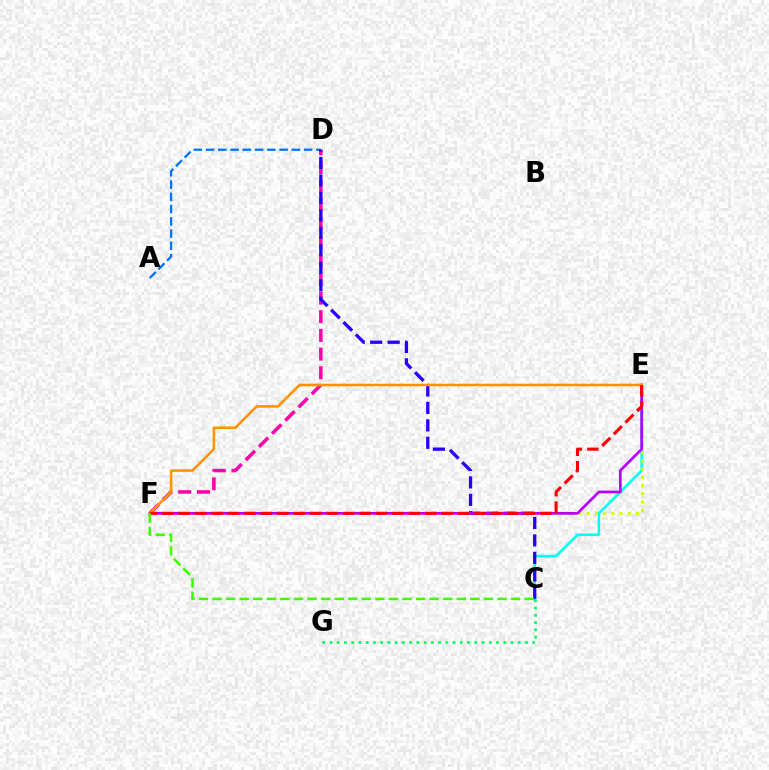{('C', 'E'): [{'color': '#00fff6', 'line_style': 'solid', 'thickness': 1.85}], ('E', 'F'): [{'color': '#d1ff00', 'line_style': 'dotted', 'thickness': 2.23}, {'color': '#b900ff', 'line_style': 'solid', 'thickness': 1.96}, {'color': '#ff9400', 'line_style': 'solid', 'thickness': 1.87}, {'color': '#ff0000', 'line_style': 'dashed', 'thickness': 2.23}], ('D', 'F'): [{'color': '#ff00ac', 'line_style': 'dashed', 'thickness': 2.53}], ('A', 'D'): [{'color': '#0074ff', 'line_style': 'dashed', 'thickness': 1.67}], ('C', 'D'): [{'color': '#2500ff', 'line_style': 'dashed', 'thickness': 2.37}], ('C', 'G'): [{'color': '#00ff5c', 'line_style': 'dotted', 'thickness': 1.97}], ('C', 'F'): [{'color': '#3dff00', 'line_style': 'dashed', 'thickness': 1.84}]}